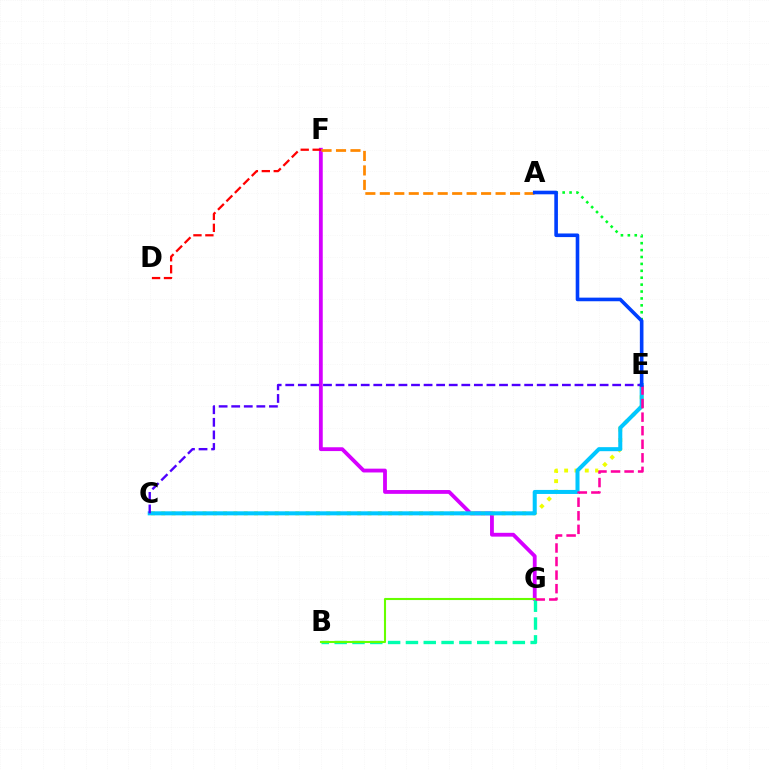{('F', 'G'): [{'color': '#d600ff', 'line_style': 'solid', 'thickness': 2.75}], ('A', 'E'): [{'color': '#00ff27', 'line_style': 'dotted', 'thickness': 1.88}, {'color': '#003fff', 'line_style': 'solid', 'thickness': 2.6}], ('C', 'E'): [{'color': '#eeff00', 'line_style': 'dotted', 'thickness': 2.8}, {'color': '#00c7ff', 'line_style': 'solid', 'thickness': 2.9}, {'color': '#4f00ff', 'line_style': 'dashed', 'thickness': 1.71}], ('B', 'G'): [{'color': '#00ffaf', 'line_style': 'dashed', 'thickness': 2.42}, {'color': '#66ff00', 'line_style': 'solid', 'thickness': 1.51}], ('A', 'F'): [{'color': '#ff8800', 'line_style': 'dashed', 'thickness': 1.97}], ('E', 'G'): [{'color': '#ff00a0', 'line_style': 'dashed', 'thickness': 1.84}], ('D', 'F'): [{'color': '#ff0000', 'line_style': 'dashed', 'thickness': 1.62}]}